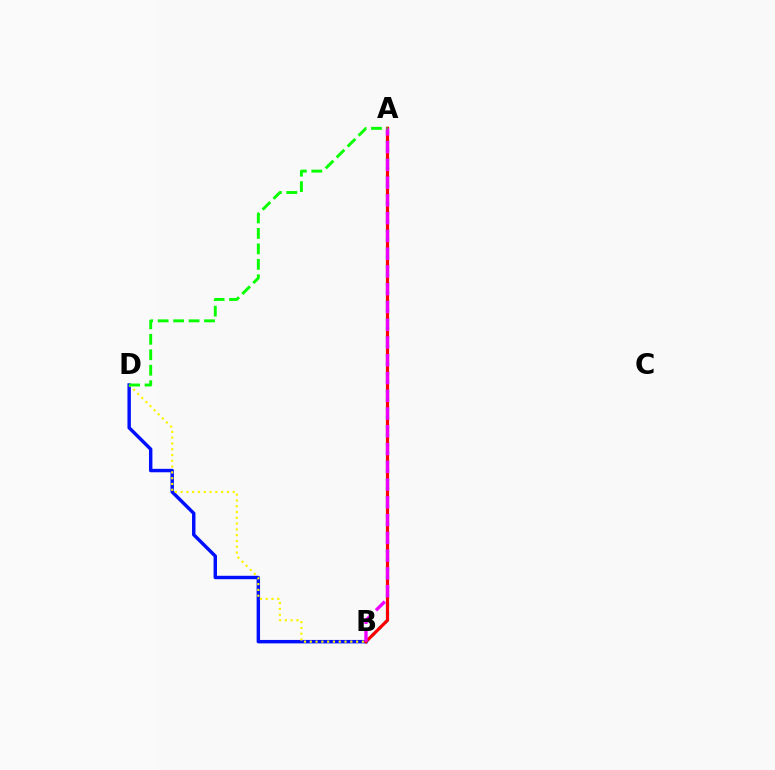{('A', 'B'): [{'color': '#00fff6', 'line_style': 'dotted', 'thickness': 2.42}, {'color': '#ff0000', 'line_style': 'solid', 'thickness': 2.29}, {'color': '#ee00ff', 'line_style': 'dashed', 'thickness': 2.41}], ('B', 'D'): [{'color': '#0010ff', 'line_style': 'solid', 'thickness': 2.47}, {'color': '#fcf500', 'line_style': 'dotted', 'thickness': 1.57}], ('A', 'D'): [{'color': '#08ff00', 'line_style': 'dashed', 'thickness': 2.1}]}